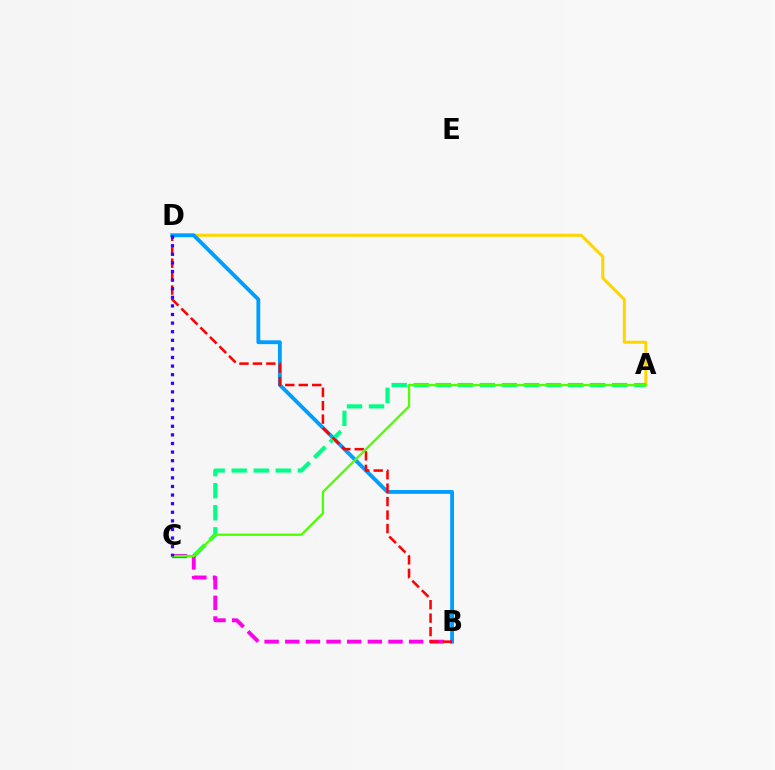{('A', 'D'): [{'color': '#ffd500', 'line_style': 'solid', 'thickness': 2.15}], ('B', 'D'): [{'color': '#009eff', 'line_style': 'solid', 'thickness': 2.77}, {'color': '#ff0000', 'line_style': 'dashed', 'thickness': 1.83}], ('A', 'C'): [{'color': '#00ff86', 'line_style': 'dashed', 'thickness': 2.99}, {'color': '#4fff00', 'line_style': 'solid', 'thickness': 1.65}], ('B', 'C'): [{'color': '#ff00ed', 'line_style': 'dashed', 'thickness': 2.8}], ('C', 'D'): [{'color': '#3700ff', 'line_style': 'dotted', 'thickness': 2.34}]}